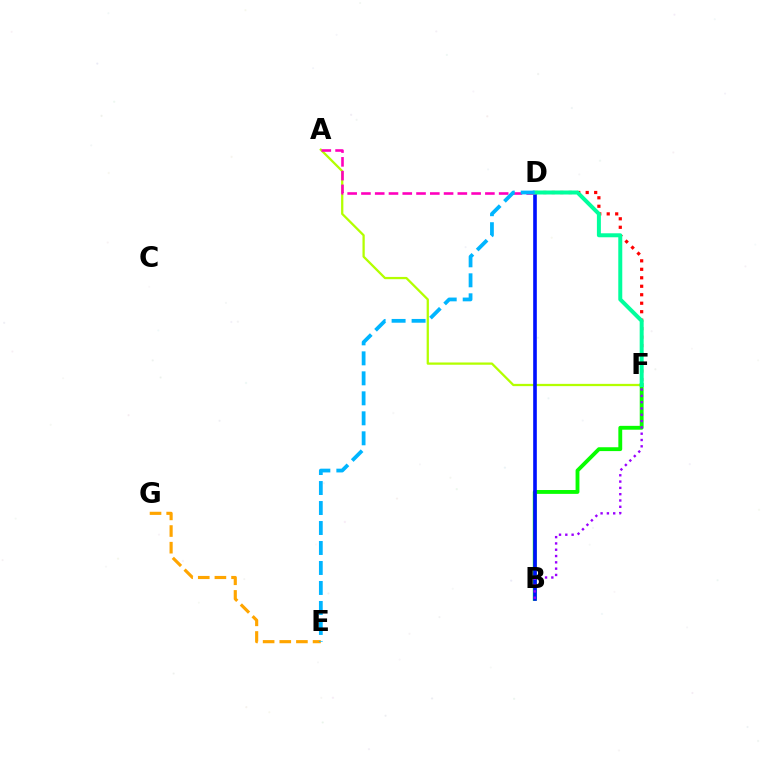{('A', 'F'): [{'color': '#b3ff00', 'line_style': 'solid', 'thickness': 1.63}], ('B', 'F'): [{'color': '#08ff00', 'line_style': 'solid', 'thickness': 2.77}, {'color': '#9b00ff', 'line_style': 'dotted', 'thickness': 1.71}], ('B', 'D'): [{'color': '#0010ff', 'line_style': 'solid', 'thickness': 2.61}], ('D', 'F'): [{'color': '#ff0000', 'line_style': 'dotted', 'thickness': 2.3}, {'color': '#00ff9d', 'line_style': 'solid', 'thickness': 2.87}], ('E', 'G'): [{'color': '#ffa500', 'line_style': 'dashed', 'thickness': 2.26}], ('A', 'D'): [{'color': '#ff00bd', 'line_style': 'dashed', 'thickness': 1.87}], ('D', 'E'): [{'color': '#00b5ff', 'line_style': 'dashed', 'thickness': 2.72}]}